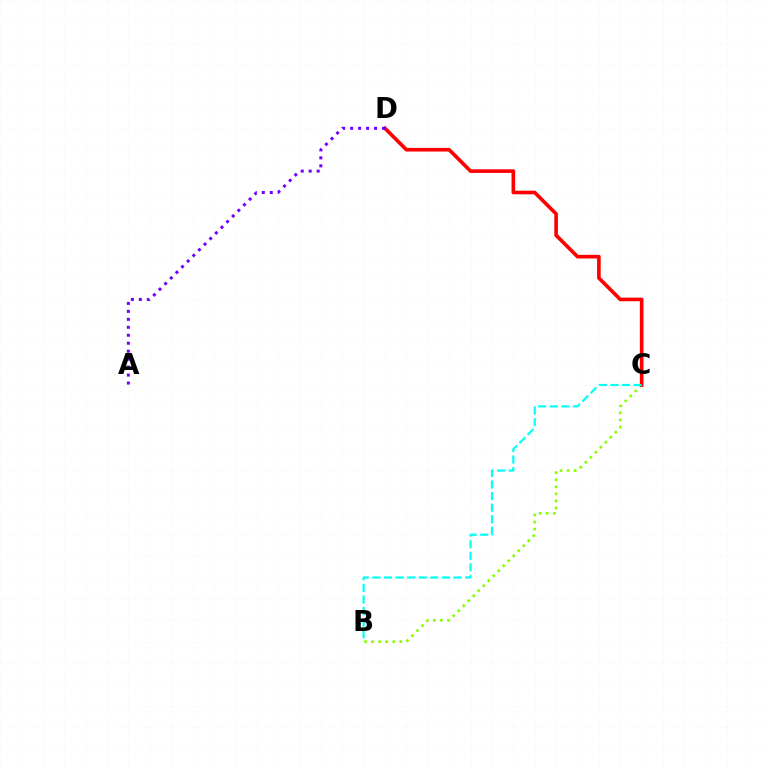{('B', 'C'): [{'color': '#84ff00', 'line_style': 'dotted', 'thickness': 1.92}, {'color': '#00fff6', 'line_style': 'dashed', 'thickness': 1.57}], ('C', 'D'): [{'color': '#ff0000', 'line_style': 'solid', 'thickness': 2.61}], ('A', 'D'): [{'color': '#7200ff', 'line_style': 'dotted', 'thickness': 2.16}]}